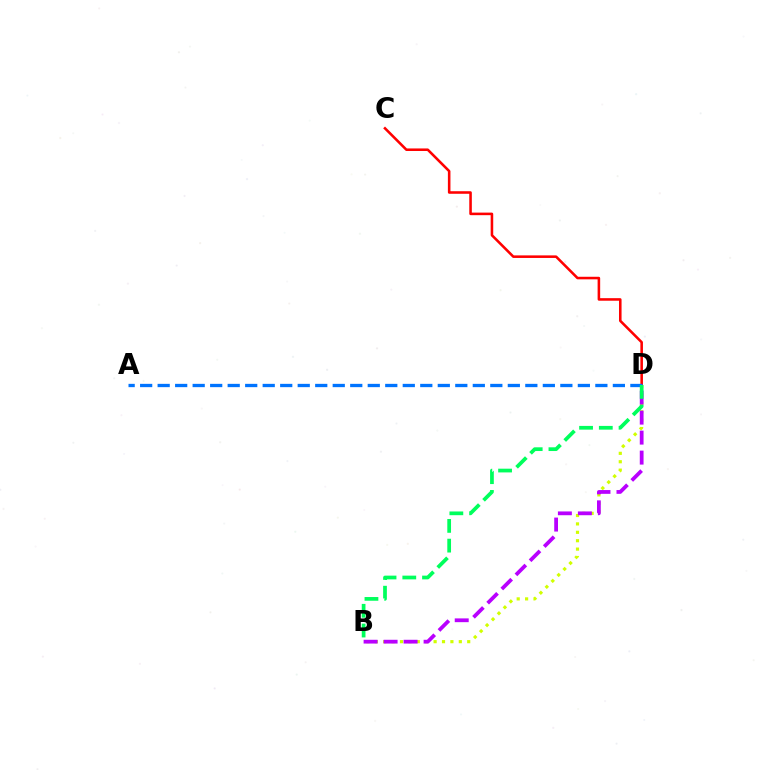{('B', 'D'): [{'color': '#d1ff00', 'line_style': 'dotted', 'thickness': 2.28}, {'color': '#b900ff', 'line_style': 'dashed', 'thickness': 2.72}, {'color': '#00ff5c', 'line_style': 'dashed', 'thickness': 2.68}], ('C', 'D'): [{'color': '#ff0000', 'line_style': 'solid', 'thickness': 1.85}], ('A', 'D'): [{'color': '#0074ff', 'line_style': 'dashed', 'thickness': 2.38}]}